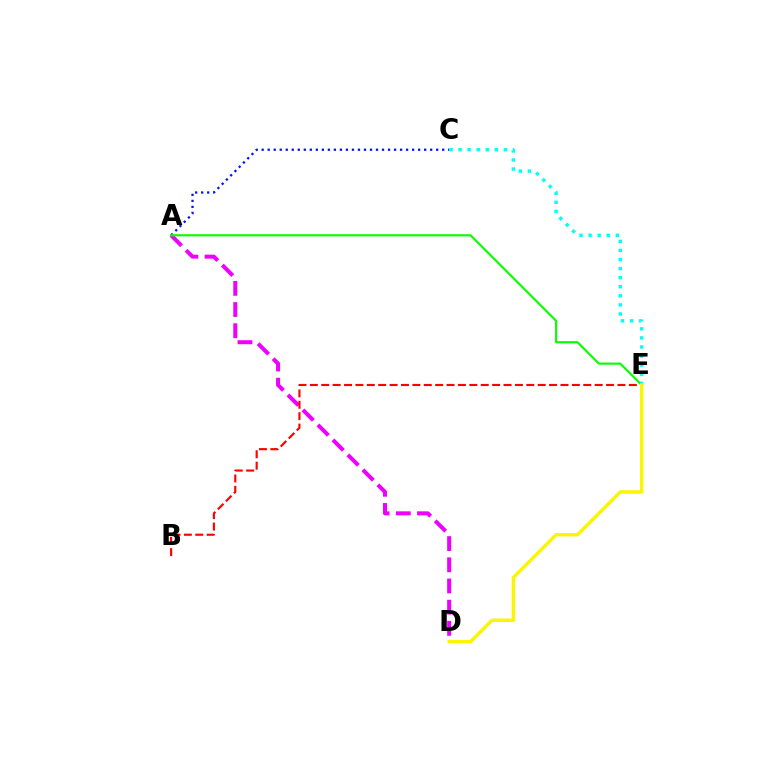{('A', 'C'): [{'color': '#0010ff', 'line_style': 'dotted', 'thickness': 1.63}], ('A', 'D'): [{'color': '#ee00ff', 'line_style': 'dashed', 'thickness': 2.88}], ('B', 'E'): [{'color': '#ff0000', 'line_style': 'dashed', 'thickness': 1.55}], ('A', 'E'): [{'color': '#08ff00', 'line_style': 'solid', 'thickness': 1.55}], ('C', 'E'): [{'color': '#00fff6', 'line_style': 'dotted', 'thickness': 2.46}], ('D', 'E'): [{'color': '#fcf500', 'line_style': 'solid', 'thickness': 2.43}]}